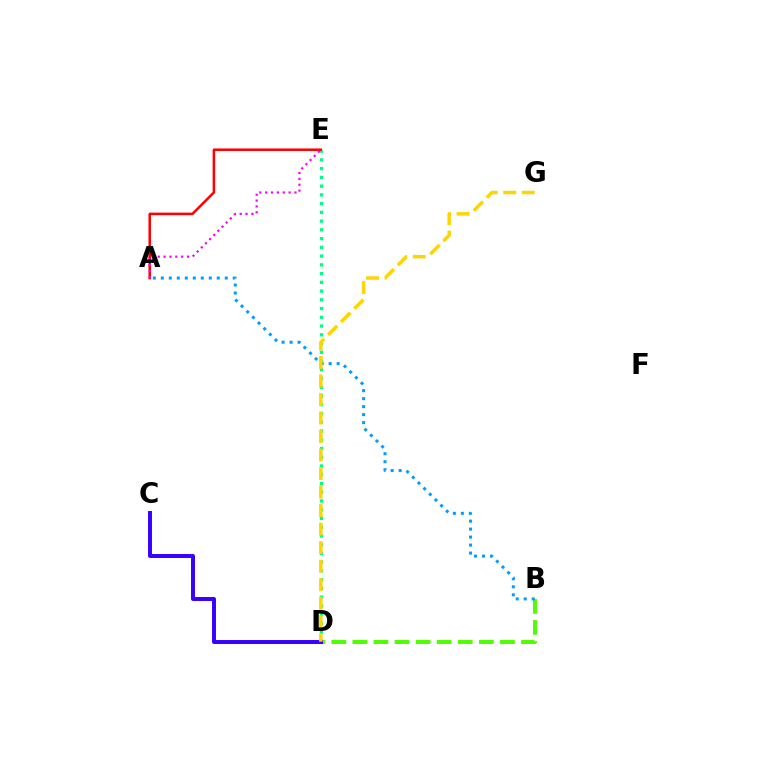{('B', 'D'): [{'color': '#4fff00', 'line_style': 'dashed', 'thickness': 2.86}], ('D', 'E'): [{'color': '#00ff86', 'line_style': 'dotted', 'thickness': 2.38}], ('C', 'D'): [{'color': '#3700ff', 'line_style': 'solid', 'thickness': 2.85}], ('A', 'B'): [{'color': '#009eff', 'line_style': 'dotted', 'thickness': 2.17}], ('A', 'E'): [{'color': '#ff0000', 'line_style': 'solid', 'thickness': 1.82}, {'color': '#ff00ed', 'line_style': 'dotted', 'thickness': 1.59}], ('D', 'G'): [{'color': '#ffd500', 'line_style': 'dashed', 'thickness': 2.52}]}